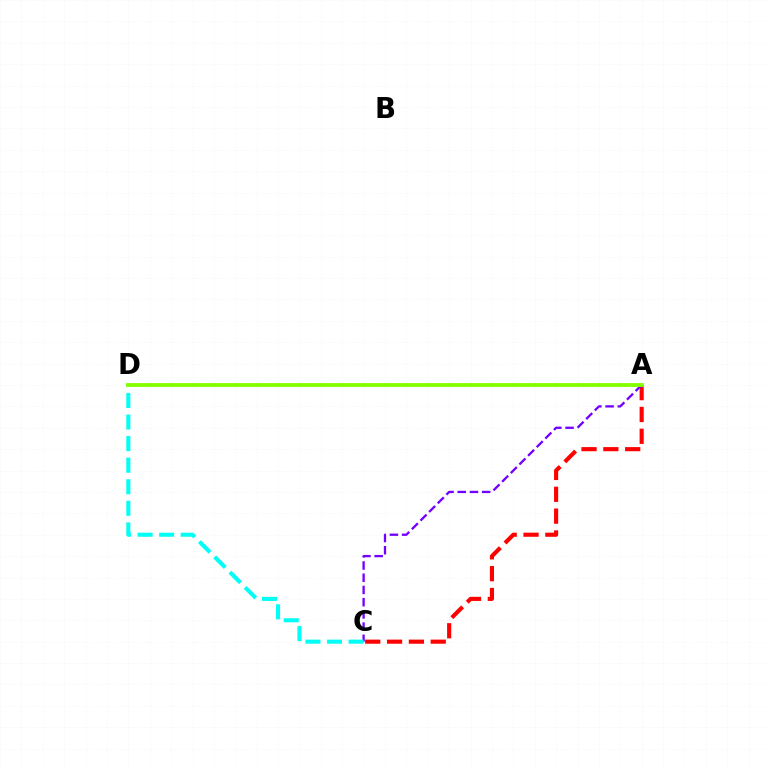{('A', 'C'): [{'color': '#ff0000', 'line_style': 'dashed', 'thickness': 2.97}, {'color': '#7200ff', 'line_style': 'dashed', 'thickness': 1.66}], ('C', 'D'): [{'color': '#00fff6', 'line_style': 'dashed', 'thickness': 2.93}], ('A', 'D'): [{'color': '#84ff00', 'line_style': 'solid', 'thickness': 2.75}]}